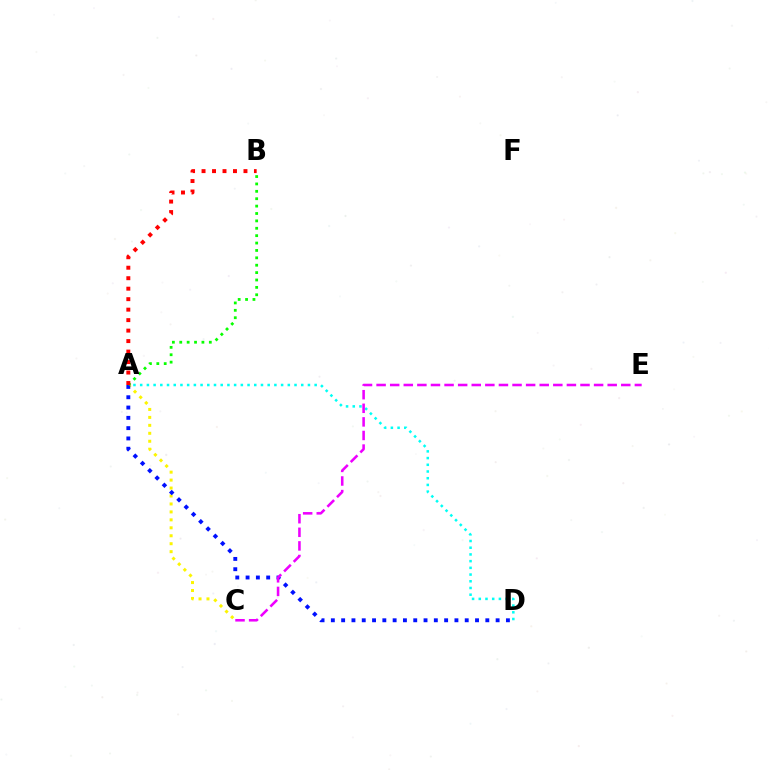{('A', 'D'): [{'color': '#00fff6', 'line_style': 'dotted', 'thickness': 1.82}, {'color': '#0010ff', 'line_style': 'dotted', 'thickness': 2.8}], ('A', 'C'): [{'color': '#fcf500', 'line_style': 'dotted', 'thickness': 2.16}], ('C', 'E'): [{'color': '#ee00ff', 'line_style': 'dashed', 'thickness': 1.85}], ('A', 'B'): [{'color': '#08ff00', 'line_style': 'dotted', 'thickness': 2.01}, {'color': '#ff0000', 'line_style': 'dotted', 'thickness': 2.85}]}